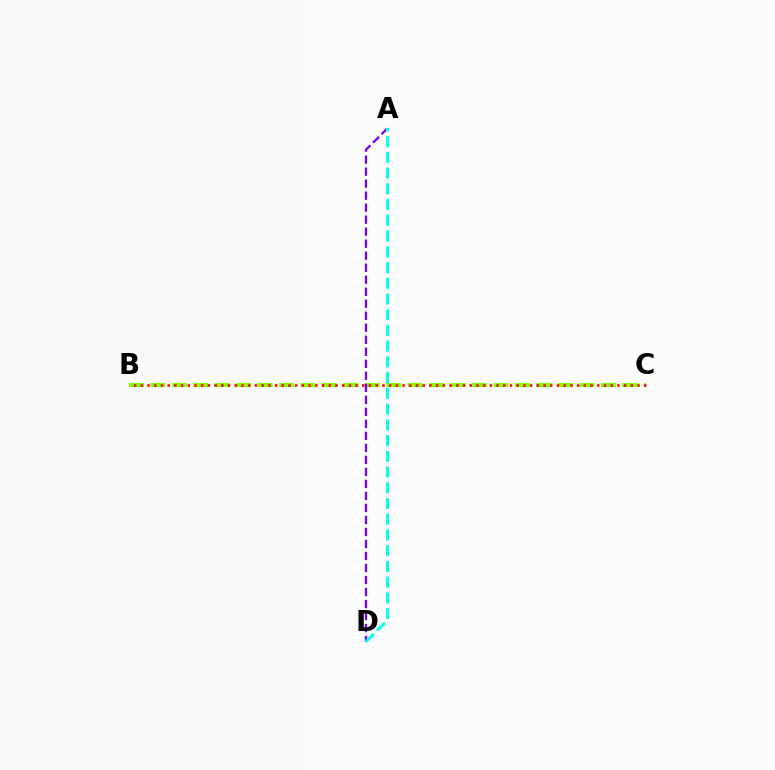{('B', 'C'): [{'color': '#84ff00', 'line_style': 'dashed', 'thickness': 2.91}, {'color': '#ff0000', 'line_style': 'dotted', 'thickness': 1.82}], ('A', 'D'): [{'color': '#7200ff', 'line_style': 'dashed', 'thickness': 1.63}, {'color': '#00fff6', 'line_style': 'dashed', 'thickness': 2.14}]}